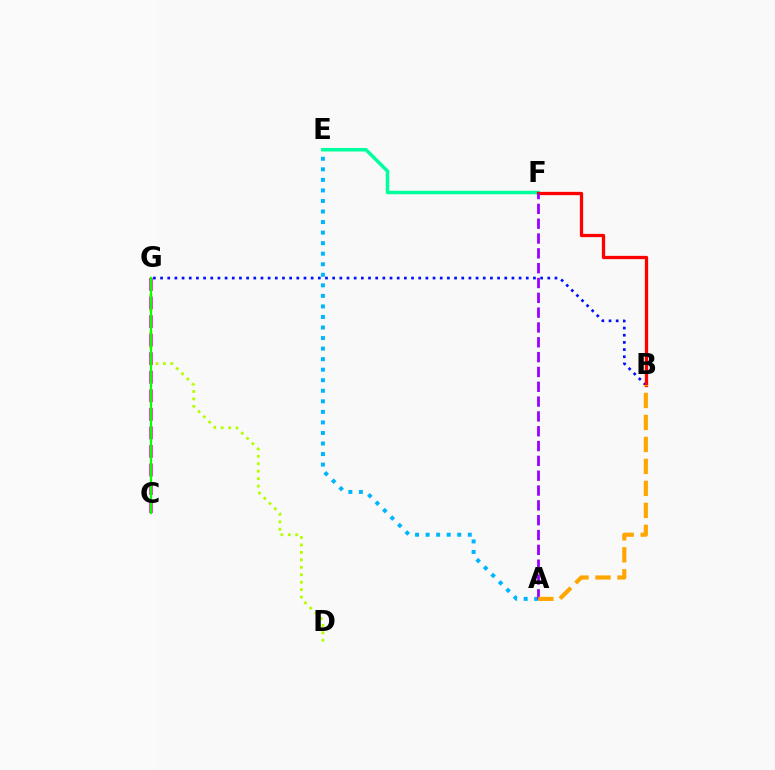{('D', 'G'): [{'color': '#b3ff00', 'line_style': 'dotted', 'thickness': 2.02}], ('B', 'G'): [{'color': '#0010ff', 'line_style': 'dotted', 'thickness': 1.95}], ('A', 'E'): [{'color': '#00b5ff', 'line_style': 'dotted', 'thickness': 2.87}], ('E', 'F'): [{'color': '#00ff9d', 'line_style': 'solid', 'thickness': 2.53}], ('C', 'G'): [{'color': '#ff00bd', 'line_style': 'dashed', 'thickness': 2.52}, {'color': '#08ff00', 'line_style': 'solid', 'thickness': 1.6}], ('B', 'F'): [{'color': '#ff0000', 'line_style': 'solid', 'thickness': 2.36}], ('A', 'F'): [{'color': '#9b00ff', 'line_style': 'dashed', 'thickness': 2.01}], ('A', 'B'): [{'color': '#ffa500', 'line_style': 'dashed', 'thickness': 2.99}]}